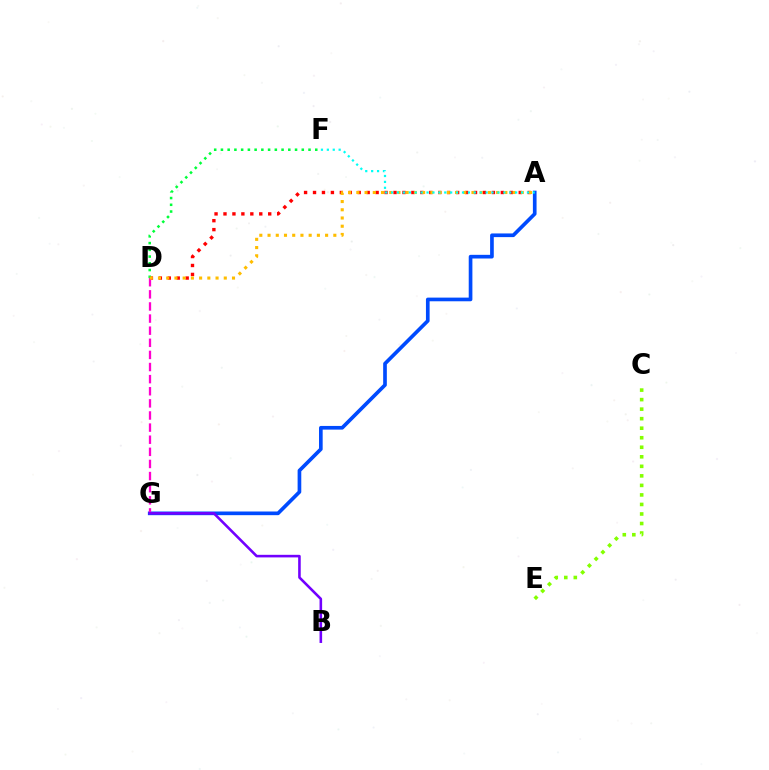{('A', 'G'): [{'color': '#004bff', 'line_style': 'solid', 'thickness': 2.64}], ('A', 'D'): [{'color': '#ff0000', 'line_style': 'dotted', 'thickness': 2.43}, {'color': '#ffbd00', 'line_style': 'dotted', 'thickness': 2.23}], ('D', 'G'): [{'color': '#ff00cf', 'line_style': 'dashed', 'thickness': 1.65}], ('B', 'G'): [{'color': '#7200ff', 'line_style': 'solid', 'thickness': 1.86}], ('D', 'F'): [{'color': '#00ff39', 'line_style': 'dotted', 'thickness': 1.83}], ('C', 'E'): [{'color': '#84ff00', 'line_style': 'dotted', 'thickness': 2.59}], ('A', 'F'): [{'color': '#00fff6', 'line_style': 'dotted', 'thickness': 1.6}]}